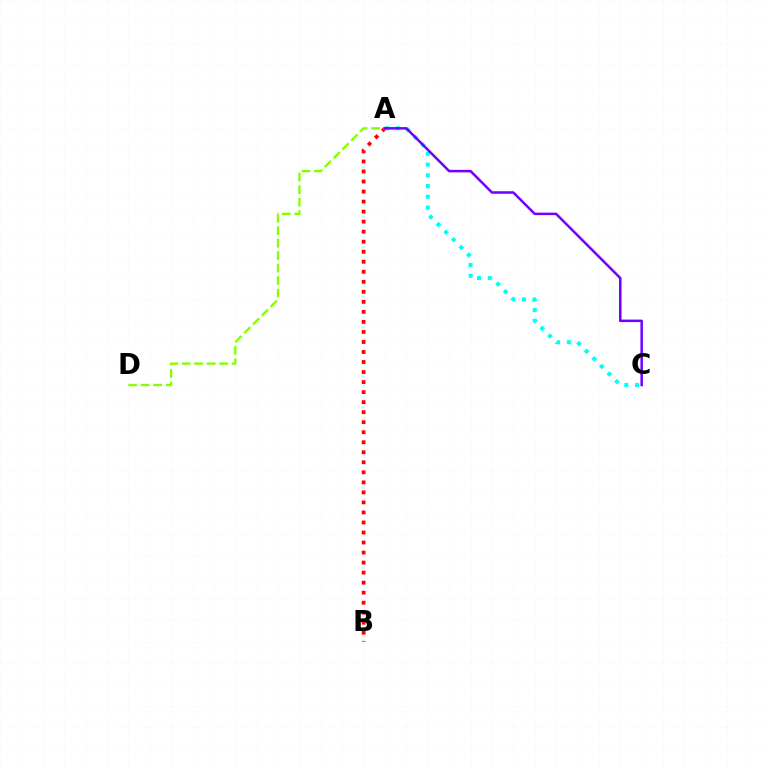{('A', 'B'): [{'color': '#ff0000', 'line_style': 'dotted', 'thickness': 2.72}], ('A', 'D'): [{'color': '#84ff00', 'line_style': 'dashed', 'thickness': 1.7}], ('A', 'C'): [{'color': '#00fff6', 'line_style': 'dotted', 'thickness': 2.92}, {'color': '#7200ff', 'line_style': 'solid', 'thickness': 1.81}]}